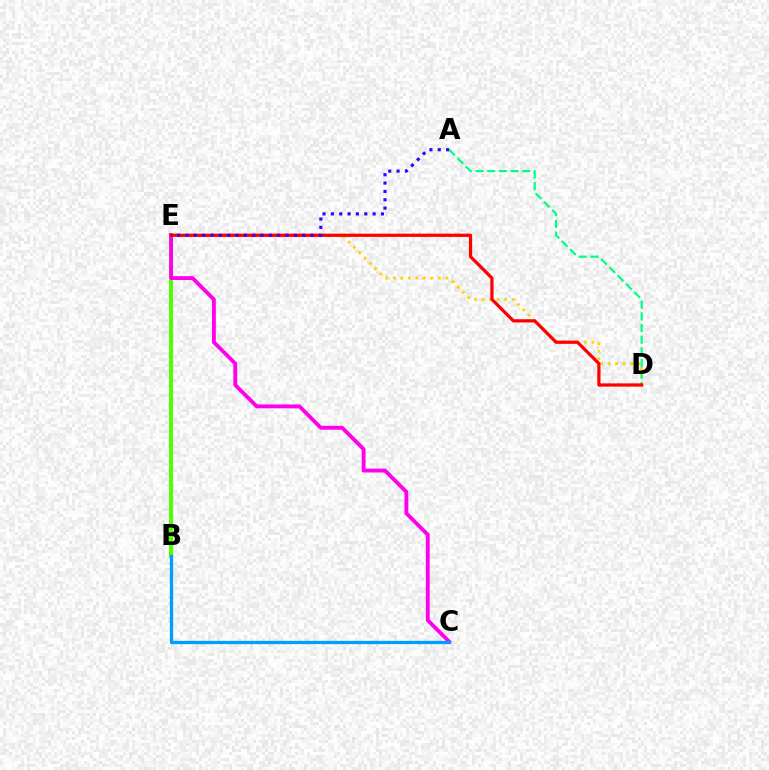{('D', 'E'): [{'color': '#ffd500', 'line_style': 'dotted', 'thickness': 2.04}, {'color': '#ff0000', 'line_style': 'solid', 'thickness': 2.32}], ('A', 'D'): [{'color': '#00ff86', 'line_style': 'dashed', 'thickness': 1.59}], ('B', 'E'): [{'color': '#4fff00', 'line_style': 'solid', 'thickness': 2.84}], ('C', 'E'): [{'color': '#ff00ed', 'line_style': 'solid', 'thickness': 2.77}], ('B', 'C'): [{'color': '#009eff', 'line_style': 'solid', 'thickness': 2.37}], ('A', 'E'): [{'color': '#3700ff', 'line_style': 'dotted', 'thickness': 2.27}]}